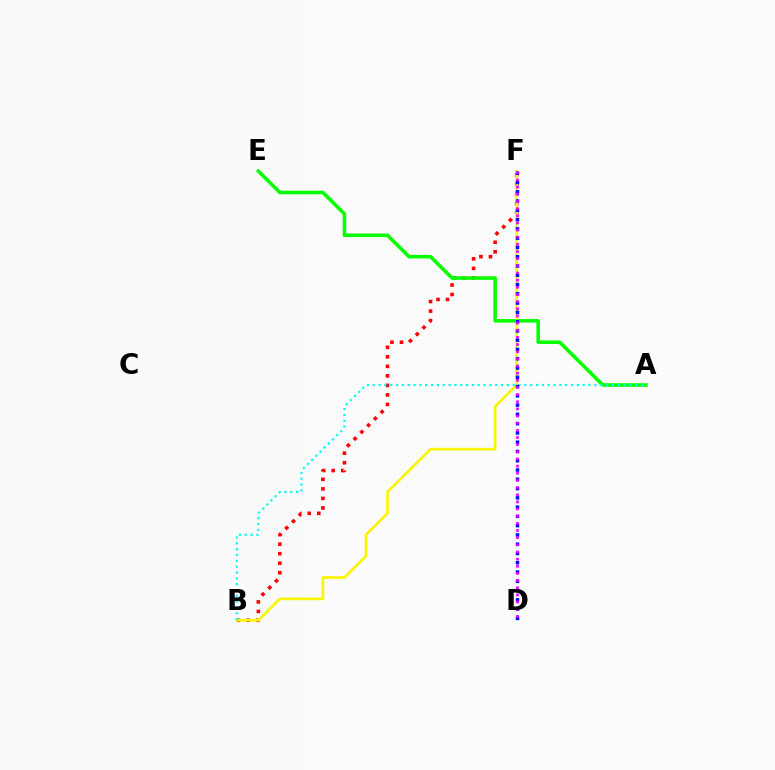{('B', 'F'): [{'color': '#ff0000', 'line_style': 'dotted', 'thickness': 2.59}, {'color': '#fcf500', 'line_style': 'solid', 'thickness': 1.93}], ('A', 'E'): [{'color': '#08ff00', 'line_style': 'solid', 'thickness': 2.57}], ('A', 'B'): [{'color': '#00fff6', 'line_style': 'dotted', 'thickness': 1.58}], ('D', 'F'): [{'color': '#0010ff', 'line_style': 'dotted', 'thickness': 2.52}, {'color': '#ee00ff', 'line_style': 'dotted', 'thickness': 1.94}]}